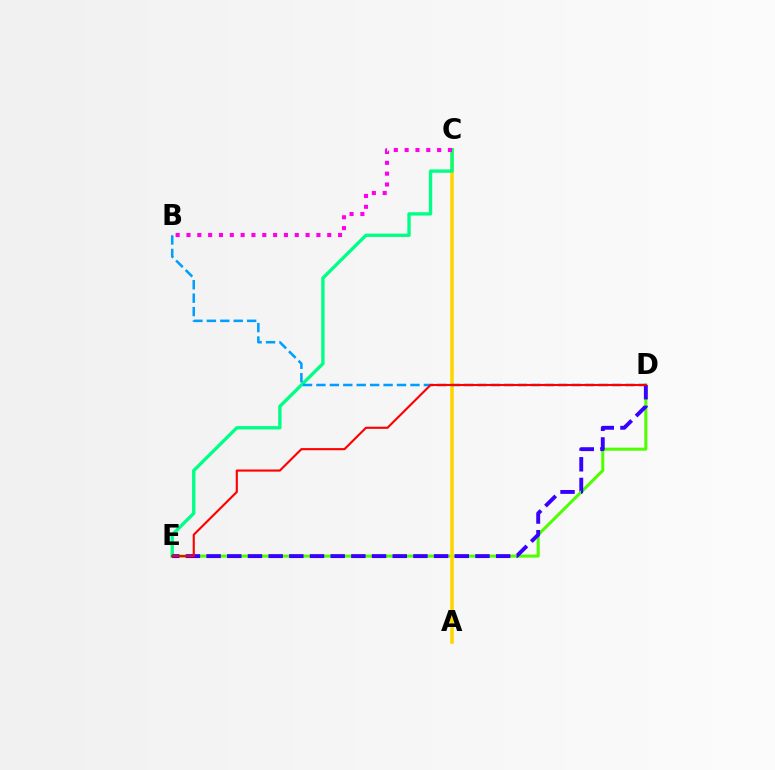{('D', 'E'): [{'color': '#4fff00', 'line_style': 'solid', 'thickness': 2.18}, {'color': '#3700ff', 'line_style': 'dashed', 'thickness': 2.81}, {'color': '#ff0000', 'line_style': 'solid', 'thickness': 1.54}], ('A', 'C'): [{'color': '#ffd500', 'line_style': 'solid', 'thickness': 2.56}], ('C', 'E'): [{'color': '#00ff86', 'line_style': 'solid', 'thickness': 2.41}], ('B', 'D'): [{'color': '#009eff', 'line_style': 'dashed', 'thickness': 1.82}], ('B', 'C'): [{'color': '#ff00ed', 'line_style': 'dotted', 'thickness': 2.94}]}